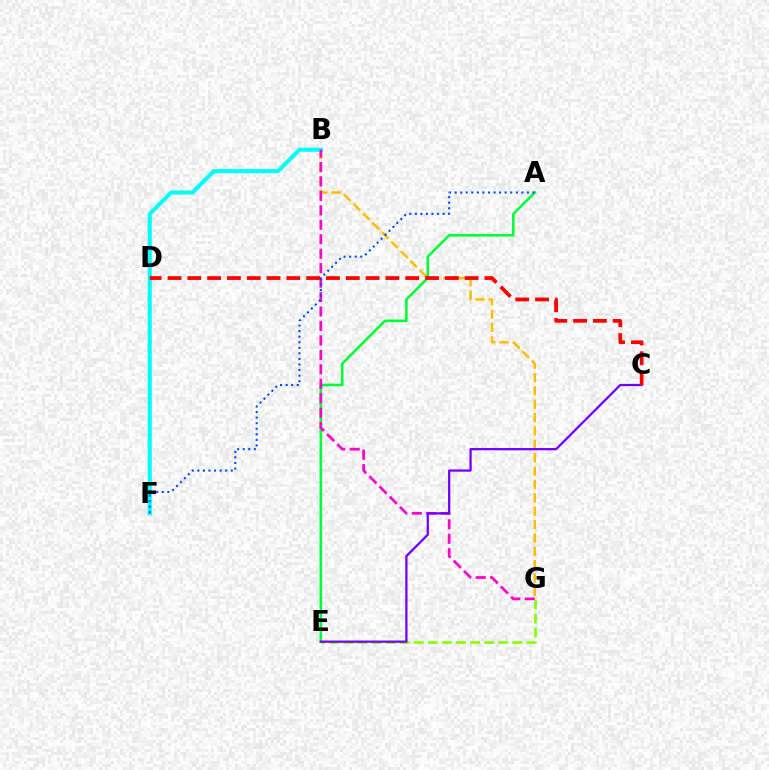{('B', 'G'): [{'color': '#ffbd00', 'line_style': 'dashed', 'thickness': 1.82}, {'color': '#ff00cf', 'line_style': 'dashed', 'thickness': 1.96}], ('E', 'G'): [{'color': '#84ff00', 'line_style': 'dashed', 'thickness': 1.91}], ('A', 'E'): [{'color': '#00ff39', 'line_style': 'solid', 'thickness': 1.88}], ('B', 'F'): [{'color': '#00fff6', 'line_style': 'solid', 'thickness': 2.95}], ('A', 'F'): [{'color': '#004bff', 'line_style': 'dotted', 'thickness': 1.51}], ('C', 'E'): [{'color': '#7200ff', 'line_style': 'solid', 'thickness': 1.63}], ('C', 'D'): [{'color': '#ff0000', 'line_style': 'dashed', 'thickness': 2.69}]}